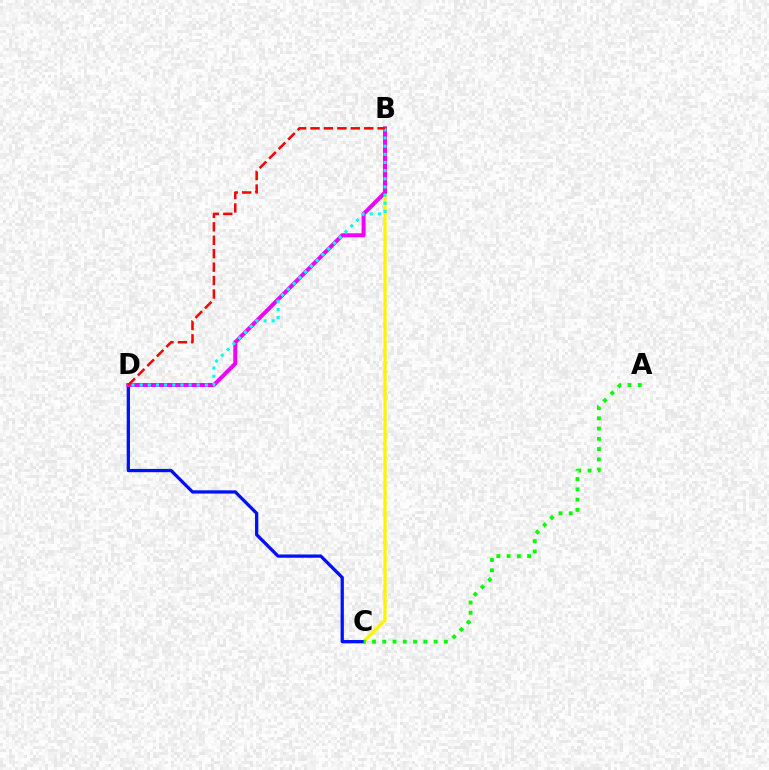{('B', 'C'): [{'color': '#fcf500', 'line_style': 'solid', 'thickness': 2.35}], ('C', 'D'): [{'color': '#0010ff', 'line_style': 'solid', 'thickness': 2.36}], ('B', 'D'): [{'color': '#ee00ff', 'line_style': 'solid', 'thickness': 2.86}, {'color': '#00fff6', 'line_style': 'dotted', 'thickness': 2.21}, {'color': '#ff0000', 'line_style': 'dashed', 'thickness': 1.82}], ('A', 'C'): [{'color': '#08ff00', 'line_style': 'dotted', 'thickness': 2.79}]}